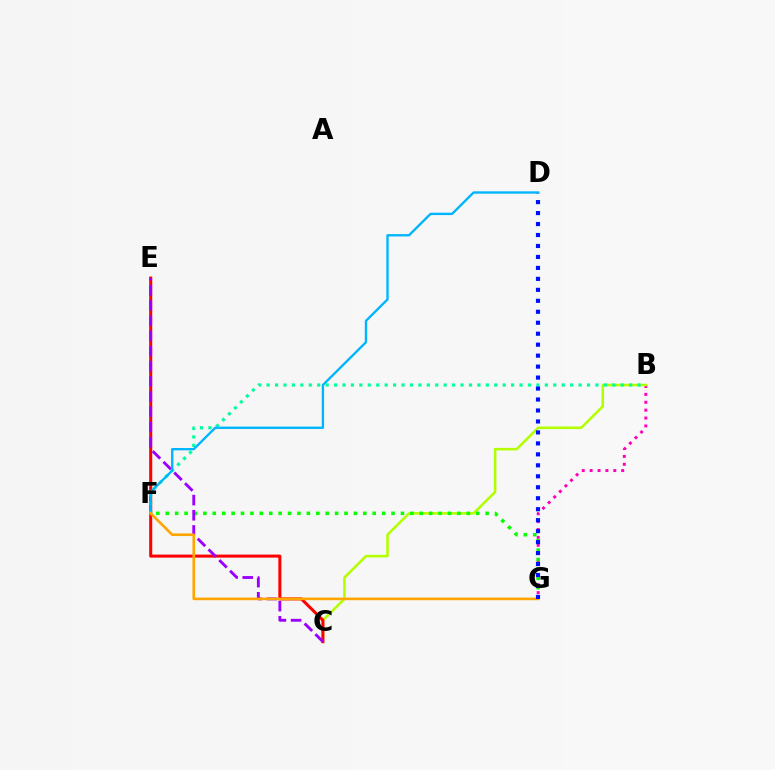{('B', 'G'): [{'color': '#ff00bd', 'line_style': 'dotted', 'thickness': 2.14}], ('B', 'C'): [{'color': '#b3ff00', 'line_style': 'solid', 'thickness': 1.84}], ('C', 'E'): [{'color': '#ff0000', 'line_style': 'solid', 'thickness': 2.19}, {'color': '#9b00ff', 'line_style': 'dashed', 'thickness': 2.06}], ('F', 'G'): [{'color': '#08ff00', 'line_style': 'dotted', 'thickness': 2.56}, {'color': '#ffa500', 'line_style': 'solid', 'thickness': 1.89}], ('B', 'F'): [{'color': '#00ff9d', 'line_style': 'dotted', 'thickness': 2.29}], ('D', 'F'): [{'color': '#00b5ff', 'line_style': 'solid', 'thickness': 1.69}], ('D', 'G'): [{'color': '#0010ff', 'line_style': 'dotted', 'thickness': 2.98}]}